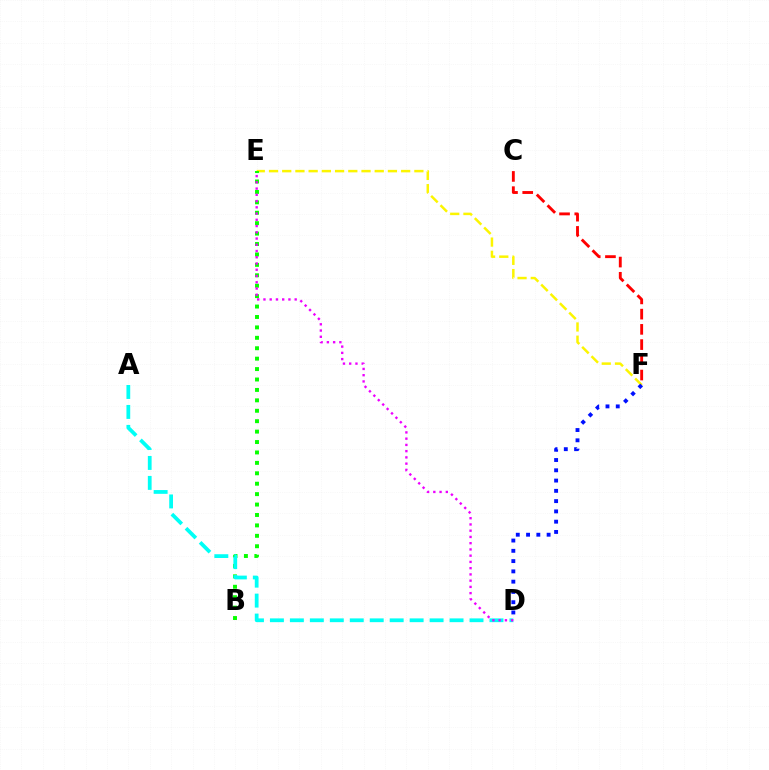{('E', 'F'): [{'color': '#fcf500', 'line_style': 'dashed', 'thickness': 1.8}], ('B', 'E'): [{'color': '#08ff00', 'line_style': 'dotted', 'thickness': 2.83}], ('D', 'F'): [{'color': '#0010ff', 'line_style': 'dotted', 'thickness': 2.79}], ('C', 'F'): [{'color': '#ff0000', 'line_style': 'dashed', 'thickness': 2.07}], ('A', 'D'): [{'color': '#00fff6', 'line_style': 'dashed', 'thickness': 2.71}], ('D', 'E'): [{'color': '#ee00ff', 'line_style': 'dotted', 'thickness': 1.7}]}